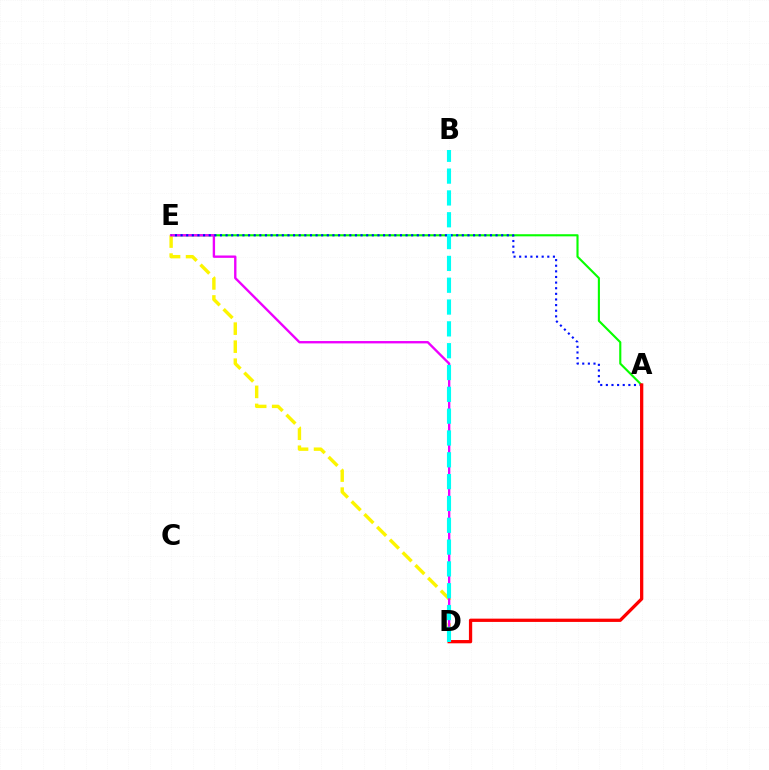{('A', 'E'): [{'color': '#08ff00', 'line_style': 'solid', 'thickness': 1.53}, {'color': '#0010ff', 'line_style': 'dotted', 'thickness': 1.53}], ('D', 'E'): [{'color': '#fcf500', 'line_style': 'dashed', 'thickness': 2.45}, {'color': '#ee00ff', 'line_style': 'solid', 'thickness': 1.7}], ('A', 'D'): [{'color': '#ff0000', 'line_style': 'solid', 'thickness': 2.36}], ('B', 'D'): [{'color': '#00fff6', 'line_style': 'dashed', 'thickness': 2.96}]}